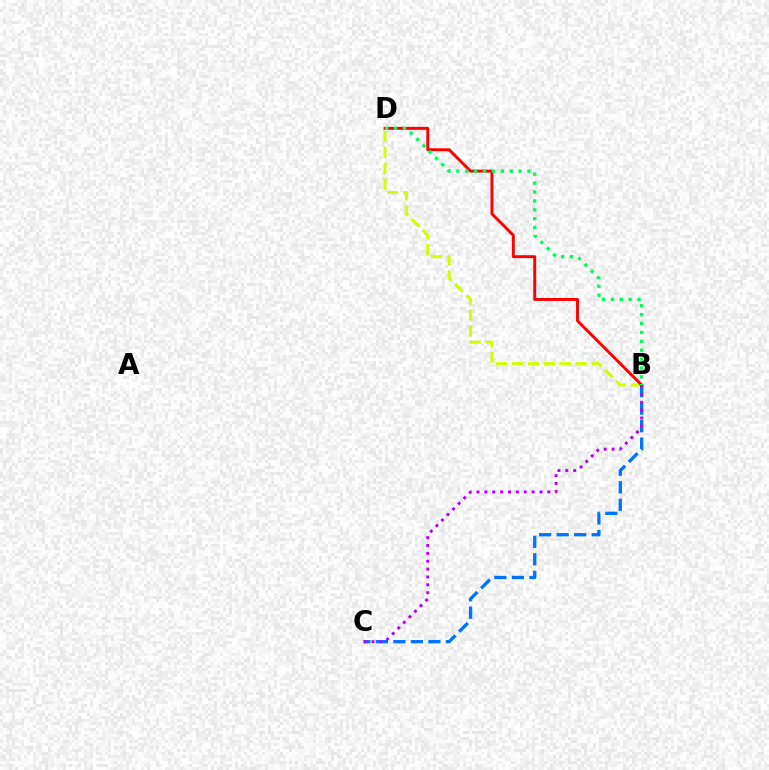{('B', 'D'): [{'color': '#d1ff00', 'line_style': 'dashed', 'thickness': 2.16}, {'color': '#ff0000', 'line_style': 'solid', 'thickness': 2.1}, {'color': '#00ff5c', 'line_style': 'dotted', 'thickness': 2.42}], ('B', 'C'): [{'color': '#0074ff', 'line_style': 'dashed', 'thickness': 2.38}, {'color': '#b900ff', 'line_style': 'dotted', 'thickness': 2.14}]}